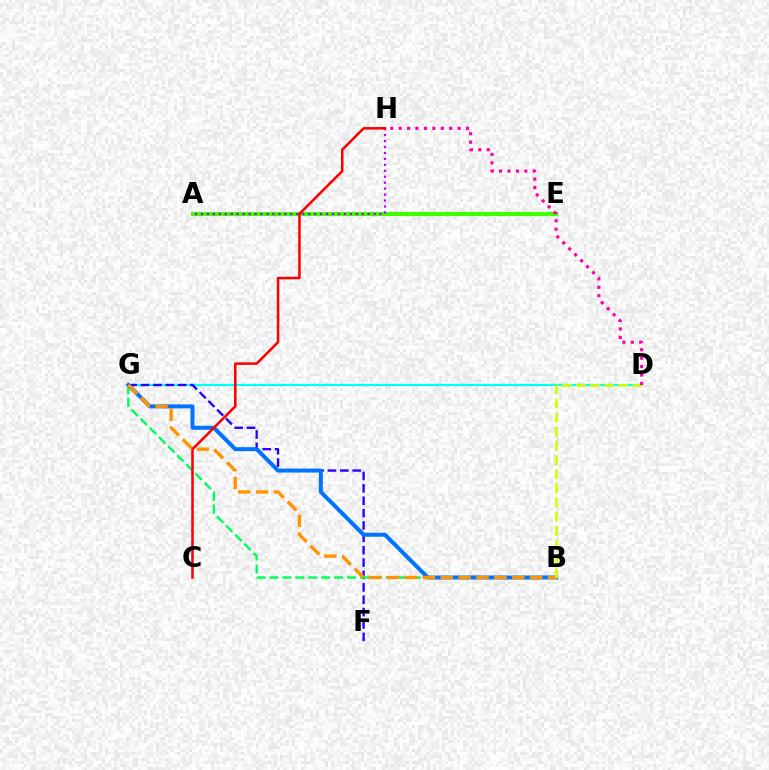{('D', 'G'): [{'color': '#00fff6', 'line_style': 'solid', 'thickness': 1.56}], ('F', 'G'): [{'color': '#2500ff', 'line_style': 'dashed', 'thickness': 1.68}], ('B', 'G'): [{'color': '#00ff5c', 'line_style': 'dashed', 'thickness': 1.76}, {'color': '#0074ff', 'line_style': 'solid', 'thickness': 2.88}, {'color': '#ff9400', 'line_style': 'dashed', 'thickness': 2.43}], ('A', 'E'): [{'color': '#3dff00', 'line_style': 'solid', 'thickness': 2.92}], ('A', 'H'): [{'color': '#b900ff', 'line_style': 'dotted', 'thickness': 1.62}], ('B', 'D'): [{'color': '#d1ff00', 'line_style': 'dashed', 'thickness': 1.92}], ('D', 'H'): [{'color': '#ff00ac', 'line_style': 'dotted', 'thickness': 2.29}], ('C', 'H'): [{'color': '#ff0000', 'line_style': 'solid', 'thickness': 1.82}]}